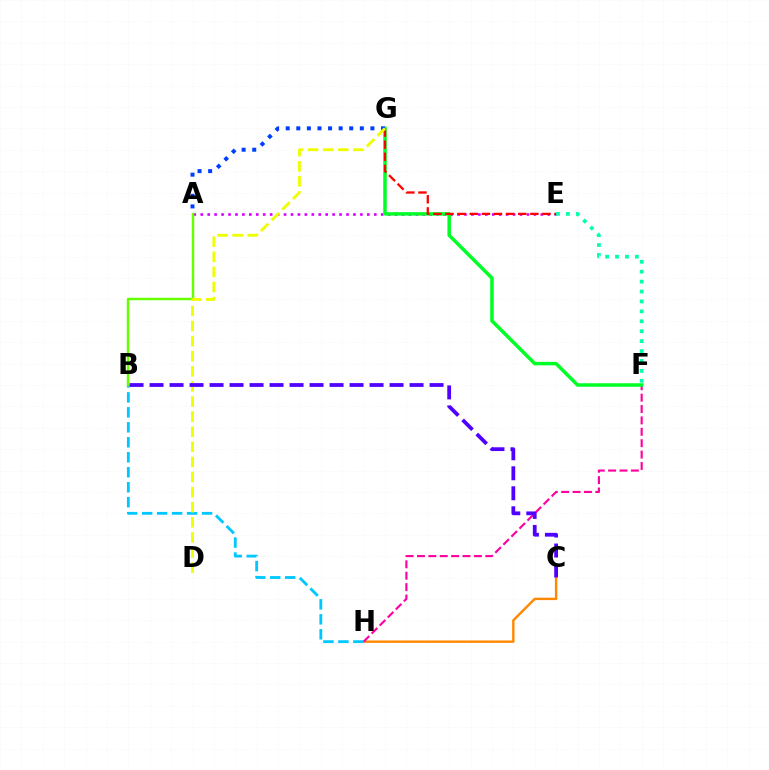{('C', 'H'): [{'color': '#ff8800', 'line_style': 'solid', 'thickness': 1.73}], ('F', 'H'): [{'color': '#ff00a0', 'line_style': 'dashed', 'thickness': 1.55}], ('A', 'E'): [{'color': '#d600ff', 'line_style': 'dotted', 'thickness': 1.89}], ('B', 'H'): [{'color': '#00c7ff', 'line_style': 'dashed', 'thickness': 2.03}], ('F', 'G'): [{'color': '#00ff27', 'line_style': 'solid', 'thickness': 2.51}], ('A', 'B'): [{'color': '#66ff00', 'line_style': 'solid', 'thickness': 1.78}], ('E', 'F'): [{'color': '#00ffaf', 'line_style': 'dotted', 'thickness': 2.7}], ('E', 'G'): [{'color': '#ff0000', 'line_style': 'dashed', 'thickness': 1.65}], ('A', 'G'): [{'color': '#003fff', 'line_style': 'dotted', 'thickness': 2.88}], ('D', 'G'): [{'color': '#eeff00', 'line_style': 'dashed', 'thickness': 2.05}], ('B', 'C'): [{'color': '#4f00ff', 'line_style': 'dashed', 'thickness': 2.72}]}